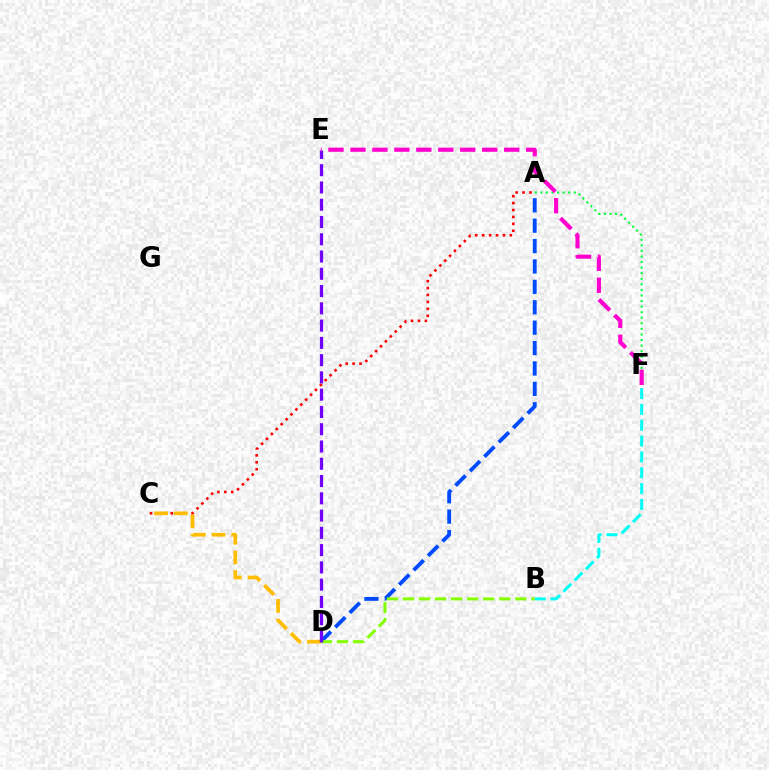{('B', 'F'): [{'color': '#00fff6', 'line_style': 'dashed', 'thickness': 2.15}], ('A', 'C'): [{'color': '#ff0000', 'line_style': 'dotted', 'thickness': 1.88}], ('A', 'F'): [{'color': '#00ff39', 'line_style': 'dotted', 'thickness': 1.51}], ('C', 'D'): [{'color': '#ffbd00', 'line_style': 'dashed', 'thickness': 2.68}], ('A', 'D'): [{'color': '#004bff', 'line_style': 'dashed', 'thickness': 2.77}], ('B', 'D'): [{'color': '#84ff00', 'line_style': 'dashed', 'thickness': 2.18}], ('D', 'E'): [{'color': '#7200ff', 'line_style': 'dashed', 'thickness': 2.35}], ('E', 'F'): [{'color': '#ff00cf', 'line_style': 'dashed', 'thickness': 2.98}]}